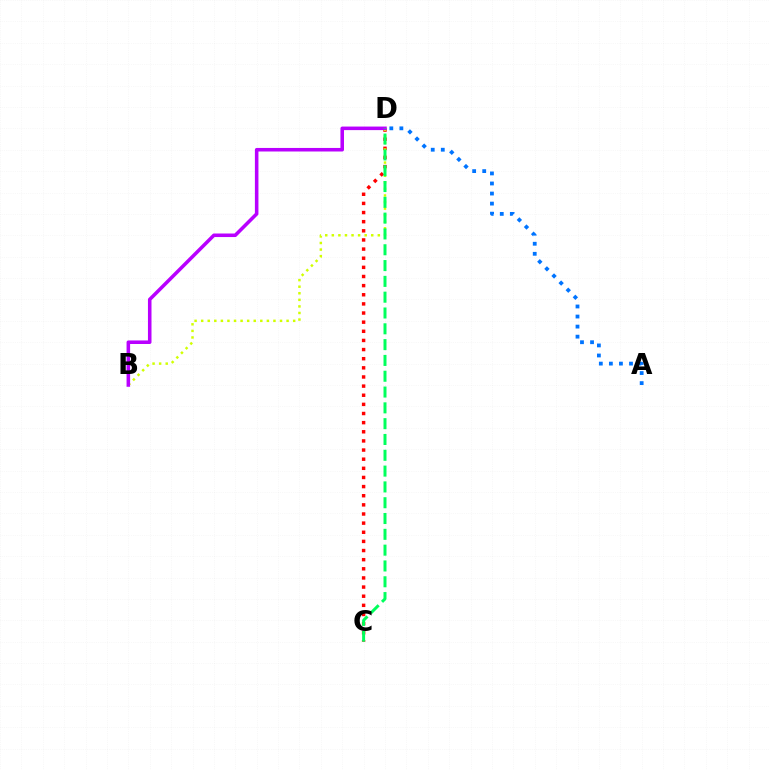{('A', 'D'): [{'color': '#0074ff', 'line_style': 'dotted', 'thickness': 2.73}], ('C', 'D'): [{'color': '#ff0000', 'line_style': 'dotted', 'thickness': 2.48}, {'color': '#00ff5c', 'line_style': 'dashed', 'thickness': 2.15}], ('B', 'D'): [{'color': '#d1ff00', 'line_style': 'dotted', 'thickness': 1.79}, {'color': '#b900ff', 'line_style': 'solid', 'thickness': 2.56}]}